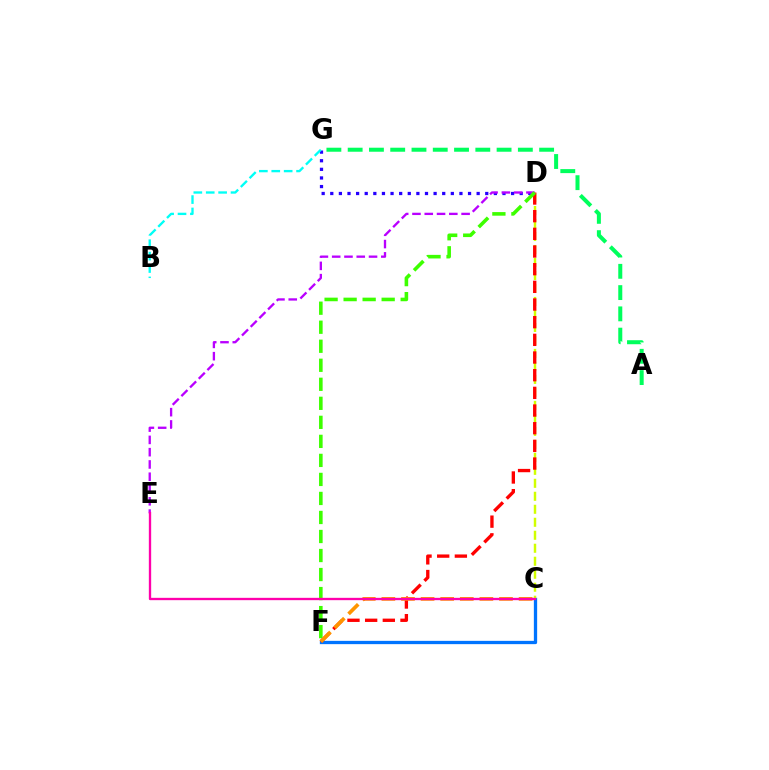{('C', 'F'): [{'color': '#0074ff', 'line_style': 'solid', 'thickness': 2.37}, {'color': '#ff9400', 'line_style': 'dashed', 'thickness': 2.66}], ('C', 'D'): [{'color': '#d1ff00', 'line_style': 'dashed', 'thickness': 1.76}], ('D', 'G'): [{'color': '#2500ff', 'line_style': 'dotted', 'thickness': 2.34}], ('B', 'G'): [{'color': '#00fff6', 'line_style': 'dashed', 'thickness': 1.68}], ('D', 'F'): [{'color': '#ff0000', 'line_style': 'dashed', 'thickness': 2.4}, {'color': '#3dff00', 'line_style': 'dashed', 'thickness': 2.58}], ('D', 'E'): [{'color': '#b900ff', 'line_style': 'dashed', 'thickness': 1.67}], ('C', 'E'): [{'color': '#ff00ac', 'line_style': 'solid', 'thickness': 1.68}], ('A', 'G'): [{'color': '#00ff5c', 'line_style': 'dashed', 'thickness': 2.89}]}